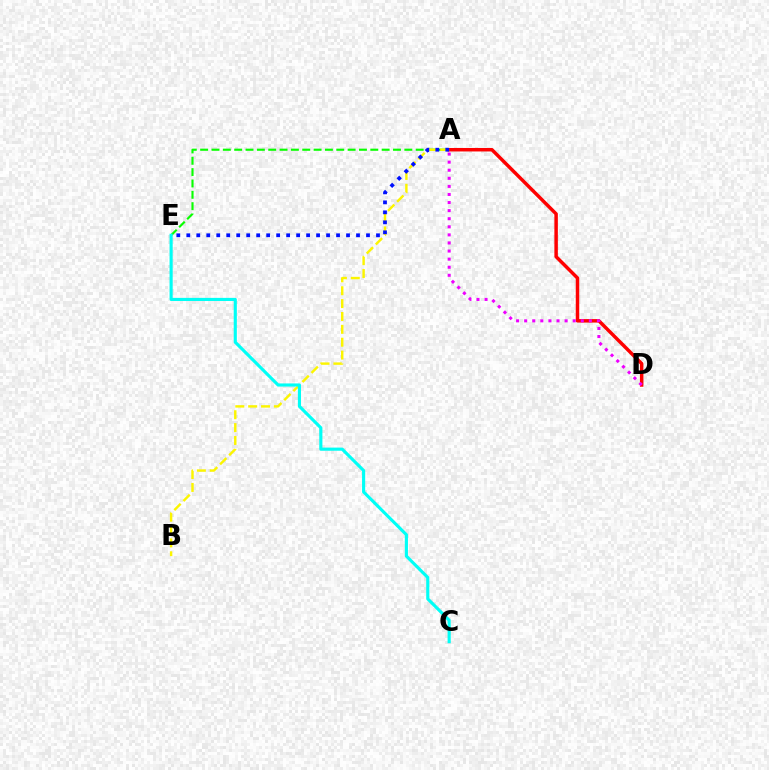{('A', 'E'): [{'color': '#08ff00', 'line_style': 'dashed', 'thickness': 1.54}, {'color': '#0010ff', 'line_style': 'dotted', 'thickness': 2.71}], ('A', 'D'): [{'color': '#ff0000', 'line_style': 'solid', 'thickness': 2.5}, {'color': '#ee00ff', 'line_style': 'dotted', 'thickness': 2.2}], ('A', 'B'): [{'color': '#fcf500', 'line_style': 'dashed', 'thickness': 1.75}], ('C', 'E'): [{'color': '#00fff6', 'line_style': 'solid', 'thickness': 2.25}]}